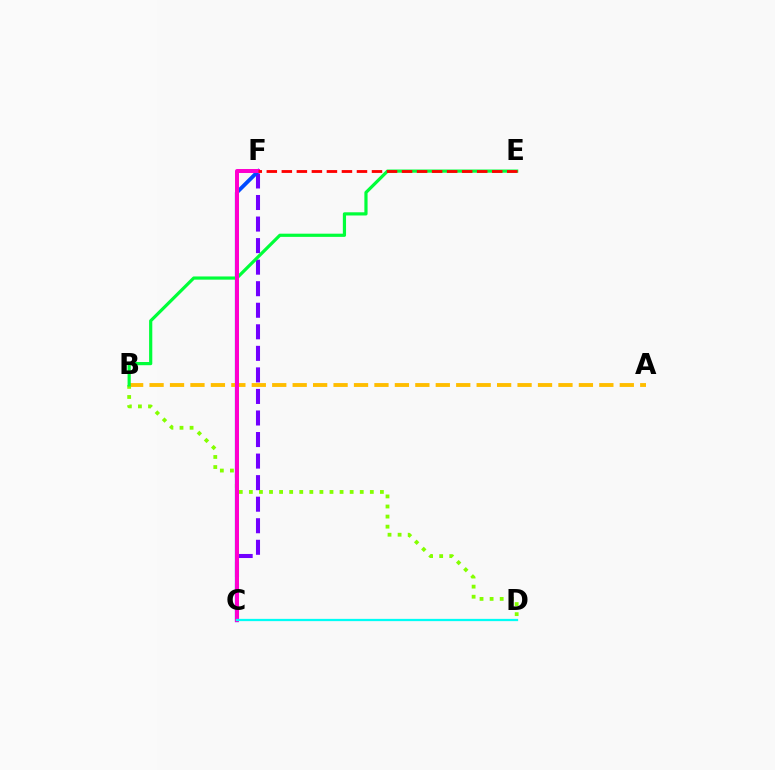{('C', 'F'): [{'color': '#7200ff', 'line_style': 'dashed', 'thickness': 2.93}, {'color': '#004bff', 'line_style': 'solid', 'thickness': 2.76}, {'color': '#ff00cf', 'line_style': 'solid', 'thickness': 2.86}], ('B', 'D'): [{'color': '#84ff00', 'line_style': 'dotted', 'thickness': 2.74}], ('A', 'B'): [{'color': '#ffbd00', 'line_style': 'dashed', 'thickness': 2.78}], ('B', 'E'): [{'color': '#00ff39', 'line_style': 'solid', 'thickness': 2.3}], ('E', 'F'): [{'color': '#ff0000', 'line_style': 'dashed', 'thickness': 2.04}], ('C', 'D'): [{'color': '#00fff6', 'line_style': 'solid', 'thickness': 1.63}]}